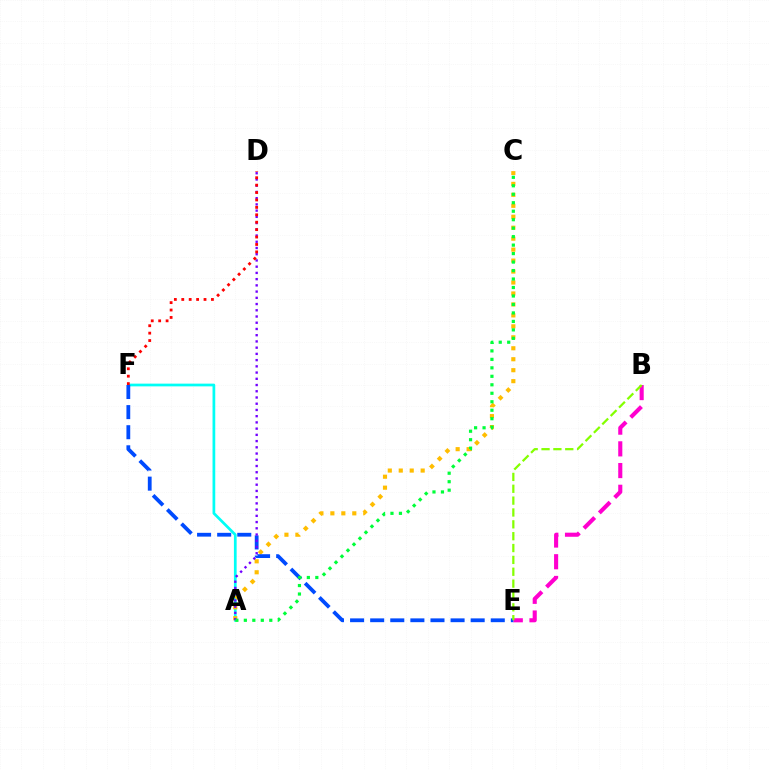{('B', 'E'): [{'color': '#ff00cf', 'line_style': 'dashed', 'thickness': 2.95}, {'color': '#84ff00', 'line_style': 'dashed', 'thickness': 1.61}], ('A', 'F'): [{'color': '#00fff6', 'line_style': 'solid', 'thickness': 1.96}], ('A', 'C'): [{'color': '#ffbd00', 'line_style': 'dotted', 'thickness': 2.98}, {'color': '#00ff39', 'line_style': 'dotted', 'thickness': 2.3}], ('E', 'F'): [{'color': '#004bff', 'line_style': 'dashed', 'thickness': 2.73}], ('A', 'D'): [{'color': '#7200ff', 'line_style': 'dotted', 'thickness': 1.69}], ('D', 'F'): [{'color': '#ff0000', 'line_style': 'dotted', 'thickness': 2.01}]}